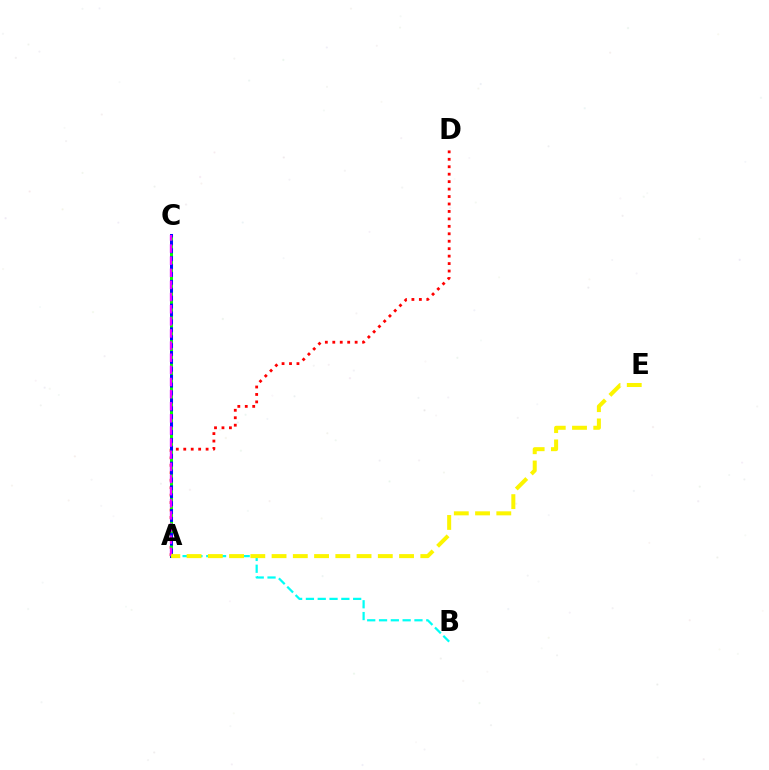{('A', 'D'): [{'color': '#ff0000', 'line_style': 'dotted', 'thickness': 2.02}], ('A', 'C'): [{'color': '#0010ff', 'line_style': 'solid', 'thickness': 2.18}, {'color': '#08ff00', 'line_style': 'dotted', 'thickness': 2.15}, {'color': '#ee00ff', 'line_style': 'dashed', 'thickness': 1.65}], ('A', 'B'): [{'color': '#00fff6', 'line_style': 'dashed', 'thickness': 1.6}], ('A', 'E'): [{'color': '#fcf500', 'line_style': 'dashed', 'thickness': 2.89}]}